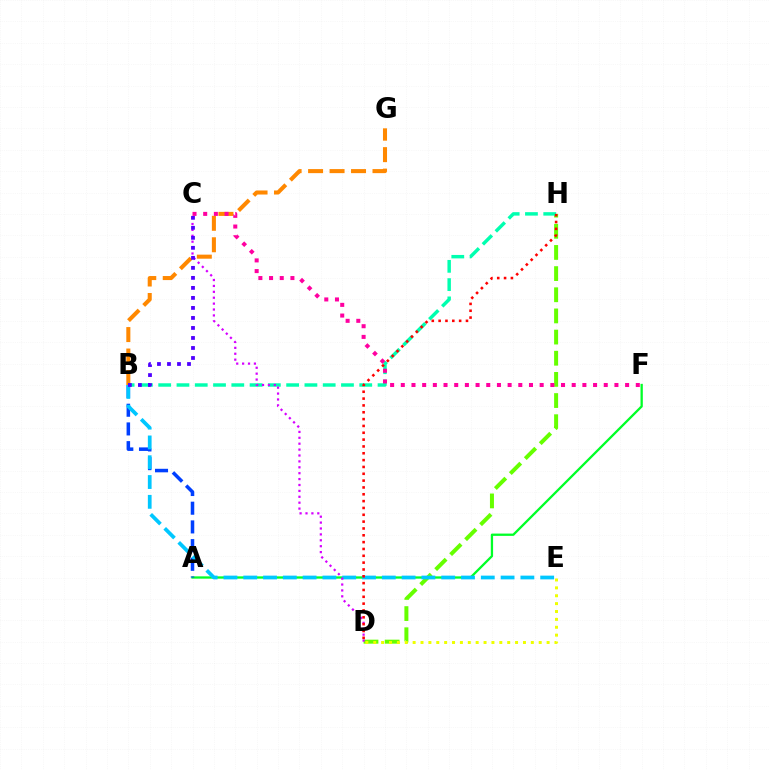{('A', 'F'): [{'color': '#00ff27', 'line_style': 'solid', 'thickness': 1.65}], ('A', 'B'): [{'color': '#003fff', 'line_style': 'dashed', 'thickness': 2.54}], ('D', 'H'): [{'color': '#66ff00', 'line_style': 'dashed', 'thickness': 2.87}, {'color': '#ff0000', 'line_style': 'dotted', 'thickness': 1.86}], ('B', 'E'): [{'color': '#00c7ff', 'line_style': 'dashed', 'thickness': 2.69}], ('B', 'H'): [{'color': '#00ffaf', 'line_style': 'dashed', 'thickness': 2.48}], ('B', 'G'): [{'color': '#ff8800', 'line_style': 'dashed', 'thickness': 2.92}], ('D', 'E'): [{'color': '#eeff00', 'line_style': 'dotted', 'thickness': 2.14}], ('C', 'D'): [{'color': '#d600ff', 'line_style': 'dotted', 'thickness': 1.6}], ('B', 'C'): [{'color': '#4f00ff', 'line_style': 'dotted', 'thickness': 2.72}], ('C', 'F'): [{'color': '#ff00a0', 'line_style': 'dotted', 'thickness': 2.9}]}